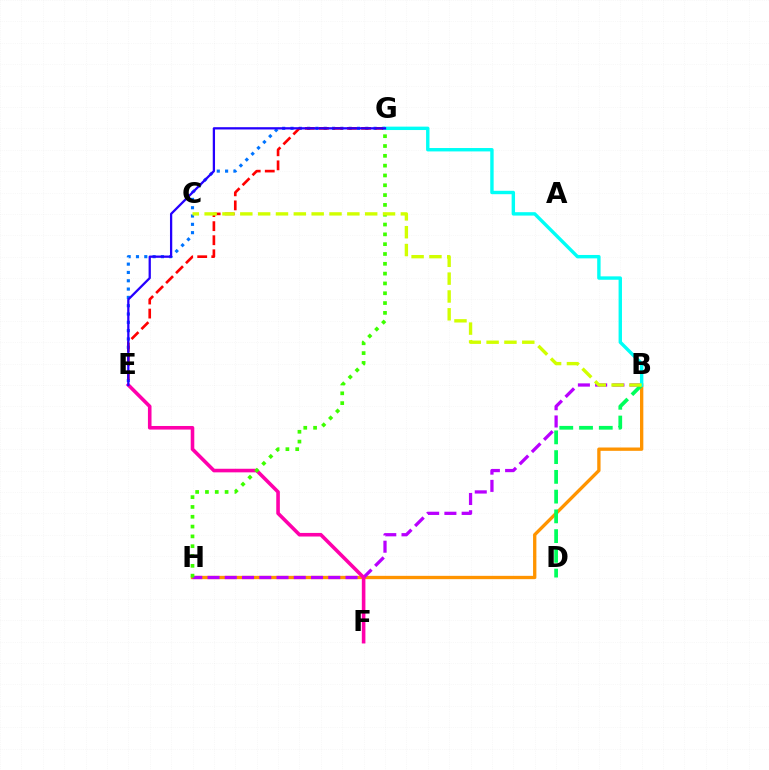{('E', 'G'): [{'color': '#0074ff', 'line_style': 'dotted', 'thickness': 2.26}, {'color': '#ff0000', 'line_style': 'dashed', 'thickness': 1.91}, {'color': '#2500ff', 'line_style': 'solid', 'thickness': 1.64}], ('B', 'H'): [{'color': '#ff9400', 'line_style': 'solid', 'thickness': 2.39}, {'color': '#b900ff', 'line_style': 'dashed', 'thickness': 2.34}], ('B', 'D'): [{'color': '#00ff5c', 'line_style': 'dashed', 'thickness': 2.68}], ('E', 'F'): [{'color': '#ff00ac', 'line_style': 'solid', 'thickness': 2.58}], ('G', 'H'): [{'color': '#3dff00', 'line_style': 'dotted', 'thickness': 2.67}], ('B', 'G'): [{'color': '#00fff6', 'line_style': 'solid', 'thickness': 2.45}], ('B', 'C'): [{'color': '#d1ff00', 'line_style': 'dashed', 'thickness': 2.42}]}